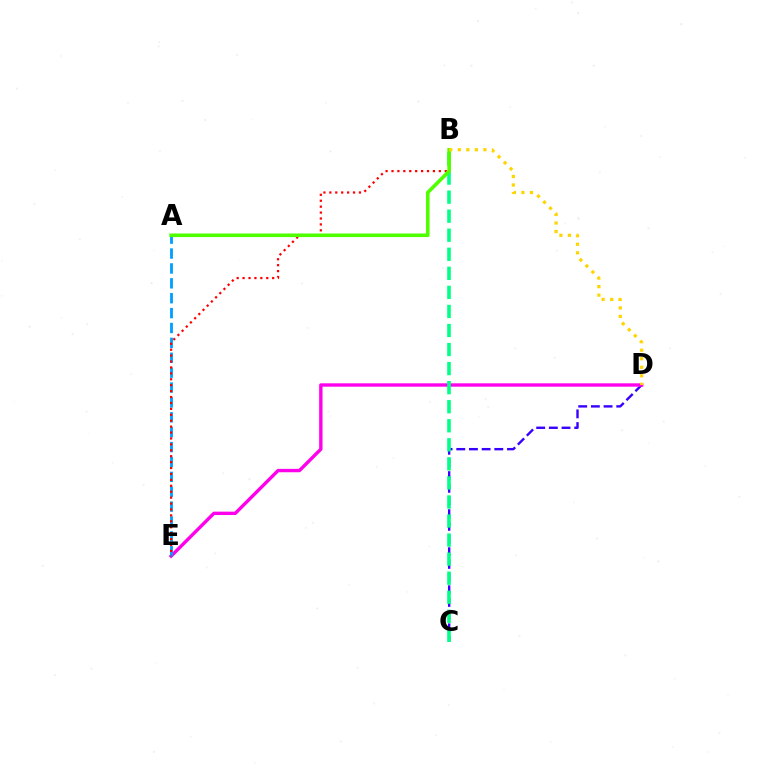{('C', 'D'): [{'color': '#3700ff', 'line_style': 'dashed', 'thickness': 1.72}], ('D', 'E'): [{'color': '#ff00ed', 'line_style': 'solid', 'thickness': 2.43}], ('A', 'E'): [{'color': '#009eff', 'line_style': 'dashed', 'thickness': 2.02}], ('B', 'C'): [{'color': '#00ff86', 'line_style': 'dashed', 'thickness': 2.59}], ('B', 'E'): [{'color': '#ff0000', 'line_style': 'dotted', 'thickness': 1.61}], ('A', 'B'): [{'color': '#4fff00', 'line_style': 'solid', 'thickness': 2.59}], ('B', 'D'): [{'color': '#ffd500', 'line_style': 'dotted', 'thickness': 2.32}]}